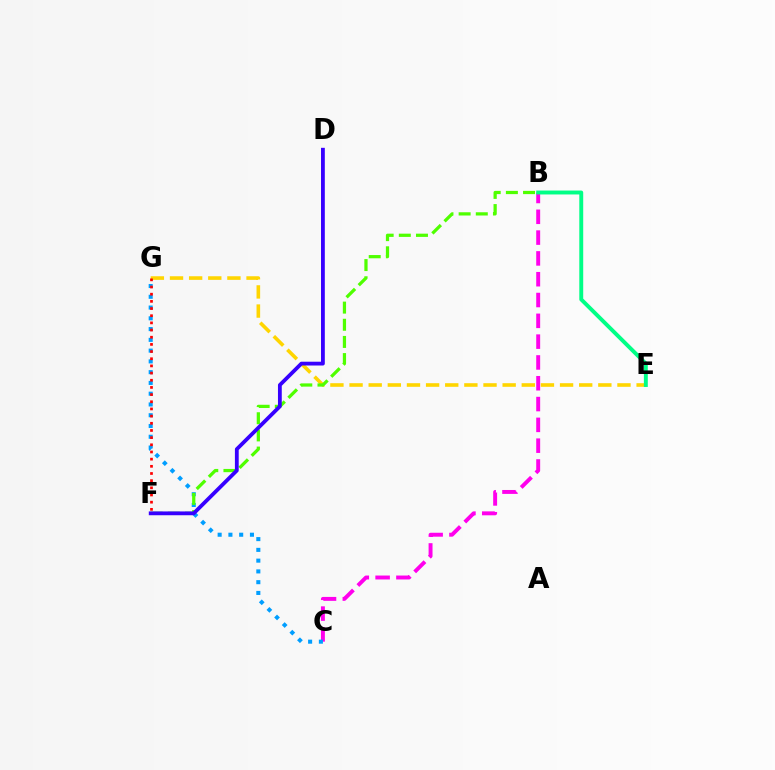{('B', 'C'): [{'color': '#ff00ed', 'line_style': 'dashed', 'thickness': 2.83}], ('E', 'G'): [{'color': '#ffd500', 'line_style': 'dashed', 'thickness': 2.6}], ('C', 'G'): [{'color': '#009eff', 'line_style': 'dotted', 'thickness': 2.93}], ('B', 'F'): [{'color': '#4fff00', 'line_style': 'dashed', 'thickness': 2.33}], ('B', 'E'): [{'color': '#00ff86', 'line_style': 'solid', 'thickness': 2.82}], ('F', 'G'): [{'color': '#ff0000', 'line_style': 'dotted', 'thickness': 1.95}], ('D', 'F'): [{'color': '#3700ff', 'line_style': 'solid', 'thickness': 2.74}]}